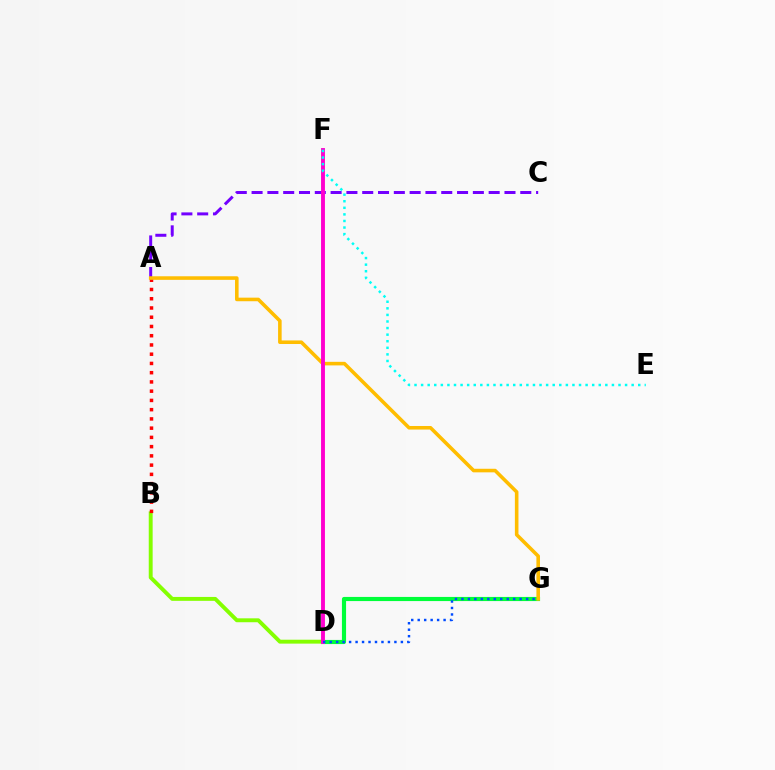{('A', 'C'): [{'color': '#7200ff', 'line_style': 'dashed', 'thickness': 2.15}], ('B', 'D'): [{'color': '#84ff00', 'line_style': 'solid', 'thickness': 2.81}], ('D', 'G'): [{'color': '#00ff39', 'line_style': 'solid', 'thickness': 2.98}, {'color': '#004bff', 'line_style': 'dotted', 'thickness': 1.76}], ('A', 'B'): [{'color': '#ff0000', 'line_style': 'dotted', 'thickness': 2.51}], ('A', 'G'): [{'color': '#ffbd00', 'line_style': 'solid', 'thickness': 2.57}], ('D', 'F'): [{'color': '#ff00cf', 'line_style': 'solid', 'thickness': 2.8}], ('E', 'F'): [{'color': '#00fff6', 'line_style': 'dotted', 'thickness': 1.79}]}